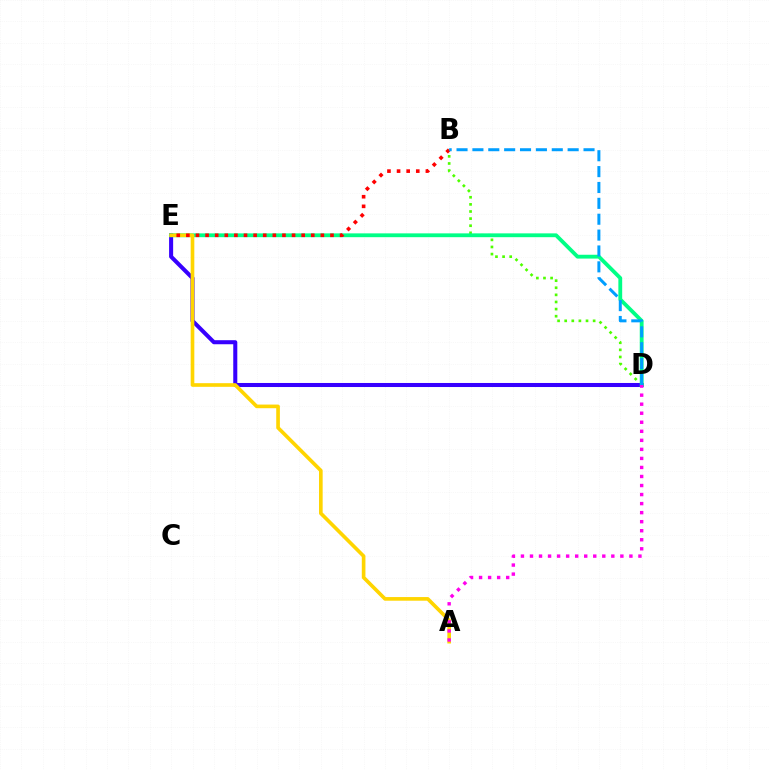{('B', 'D'): [{'color': '#4fff00', 'line_style': 'dotted', 'thickness': 1.93}, {'color': '#009eff', 'line_style': 'dashed', 'thickness': 2.16}], ('D', 'E'): [{'color': '#3700ff', 'line_style': 'solid', 'thickness': 2.91}, {'color': '#00ff86', 'line_style': 'solid', 'thickness': 2.75}], ('A', 'E'): [{'color': '#ffd500', 'line_style': 'solid', 'thickness': 2.62}], ('B', 'E'): [{'color': '#ff0000', 'line_style': 'dotted', 'thickness': 2.61}], ('A', 'D'): [{'color': '#ff00ed', 'line_style': 'dotted', 'thickness': 2.46}]}